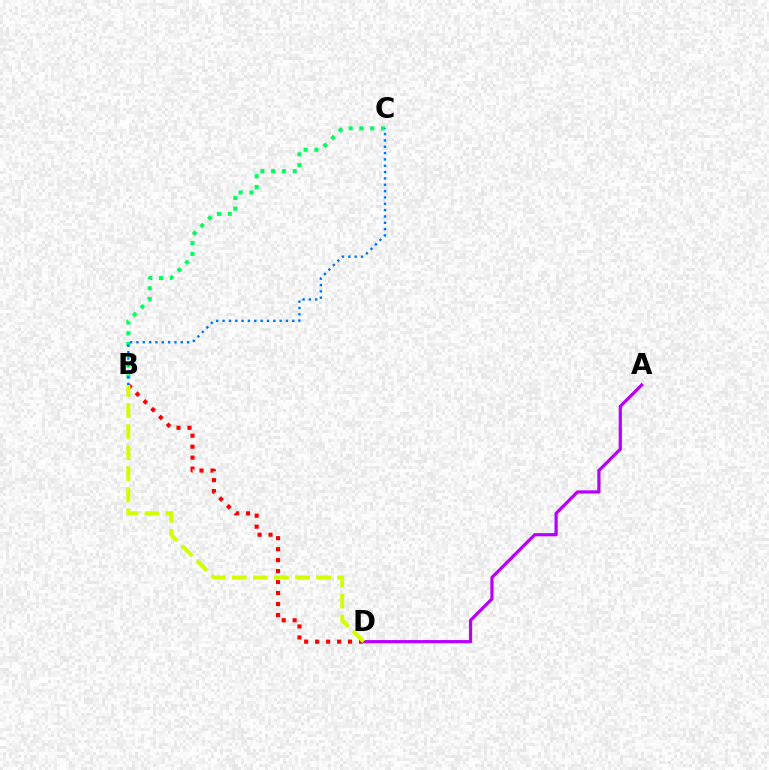{('B', 'D'): [{'color': '#ff0000', 'line_style': 'dotted', 'thickness': 2.98}, {'color': '#d1ff00', 'line_style': 'dashed', 'thickness': 2.86}], ('A', 'D'): [{'color': '#b900ff', 'line_style': 'solid', 'thickness': 2.32}], ('B', 'C'): [{'color': '#00ff5c', 'line_style': 'dotted', 'thickness': 2.93}, {'color': '#0074ff', 'line_style': 'dotted', 'thickness': 1.72}]}